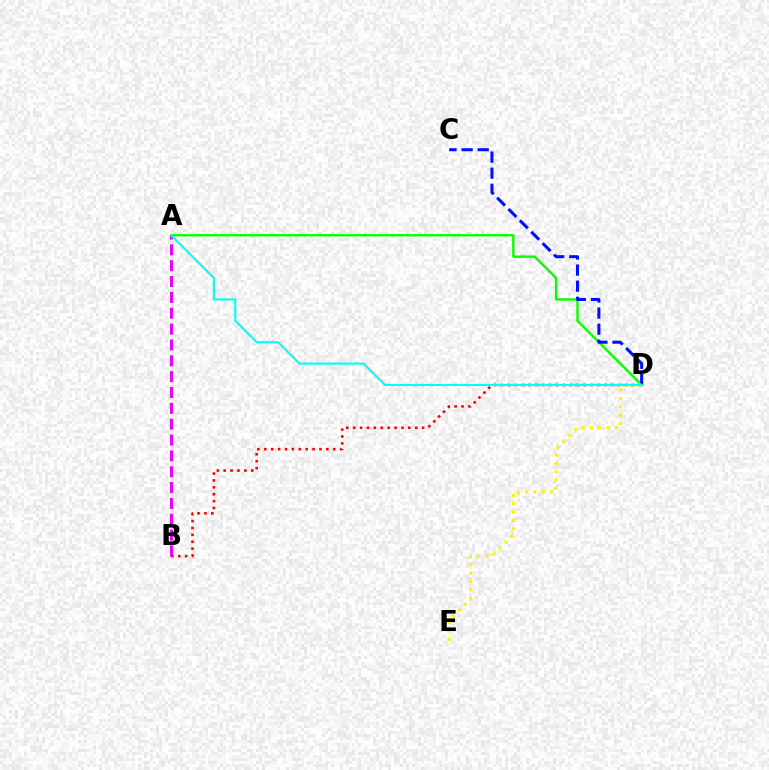{('B', 'D'): [{'color': '#ff0000', 'line_style': 'dotted', 'thickness': 1.87}], ('A', 'D'): [{'color': '#08ff00', 'line_style': 'solid', 'thickness': 1.73}, {'color': '#00fff6', 'line_style': 'solid', 'thickness': 1.51}], ('C', 'D'): [{'color': '#0010ff', 'line_style': 'dashed', 'thickness': 2.19}], ('D', 'E'): [{'color': '#fcf500', 'line_style': 'dotted', 'thickness': 2.26}], ('A', 'B'): [{'color': '#ee00ff', 'line_style': 'dashed', 'thickness': 2.15}]}